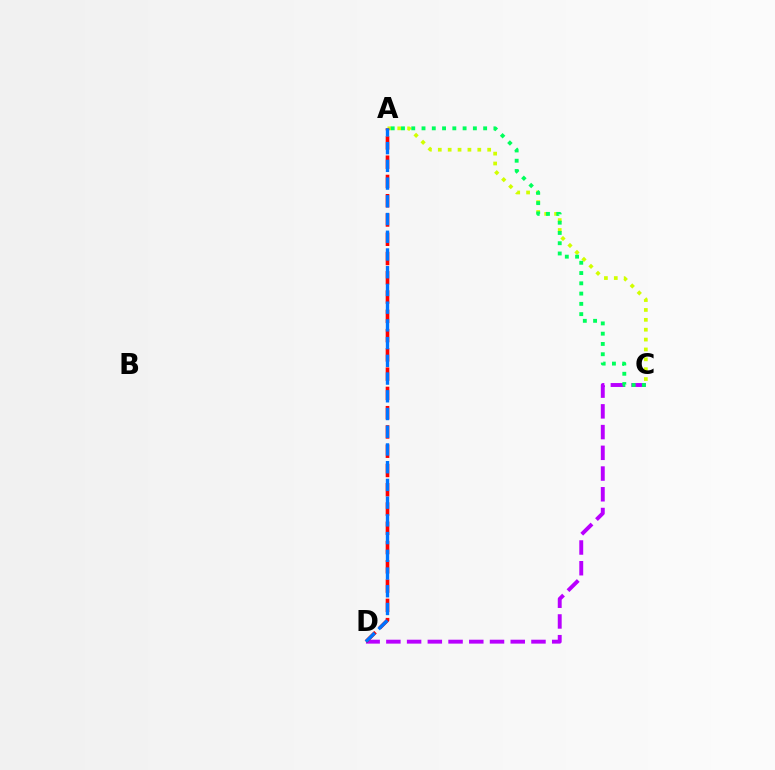{('C', 'D'): [{'color': '#b900ff', 'line_style': 'dashed', 'thickness': 2.82}], ('A', 'C'): [{'color': '#d1ff00', 'line_style': 'dotted', 'thickness': 2.68}, {'color': '#00ff5c', 'line_style': 'dotted', 'thickness': 2.79}], ('A', 'D'): [{'color': '#ff0000', 'line_style': 'dashed', 'thickness': 2.62}, {'color': '#0074ff', 'line_style': 'dashed', 'thickness': 2.41}]}